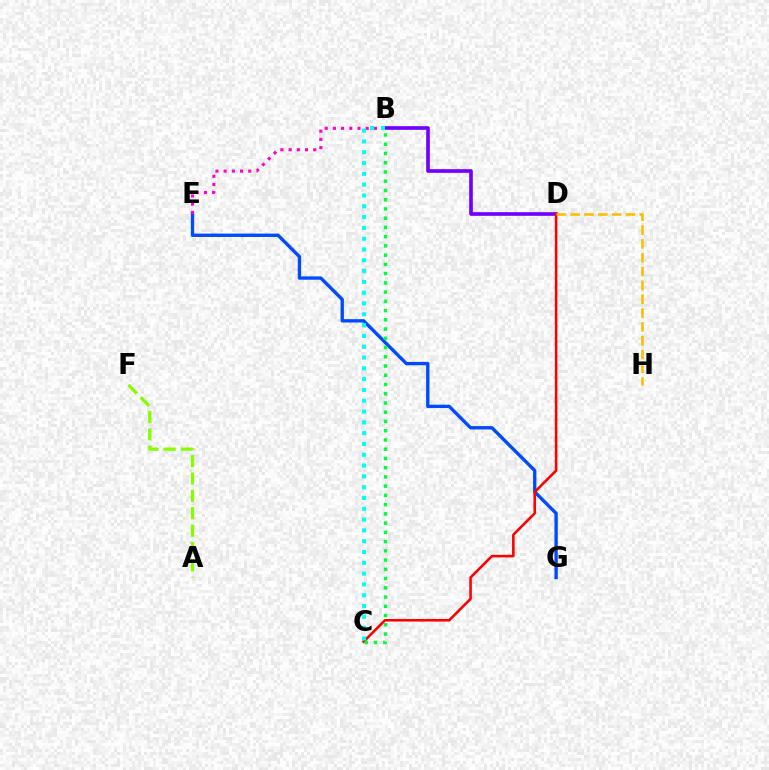{('E', 'G'): [{'color': '#004bff', 'line_style': 'solid', 'thickness': 2.42}], ('B', 'D'): [{'color': '#7200ff', 'line_style': 'solid', 'thickness': 2.63}], ('A', 'F'): [{'color': '#84ff00', 'line_style': 'dashed', 'thickness': 2.36}], ('C', 'D'): [{'color': '#ff0000', 'line_style': 'solid', 'thickness': 1.86}], ('B', 'E'): [{'color': '#ff00cf', 'line_style': 'dotted', 'thickness': 2.23}], ('D', 'H'): [{'color': '#ffbd00', 'line_style': 'dashed', 'thickness': 1.88}], ('B', 'C'): [{'color': '#00ff39', 'line_style': 'dotted', 'thickness': 2.51}, {'color': '#00fff6', 'line_style': 'dotted', 'thickness': 2.94}]}